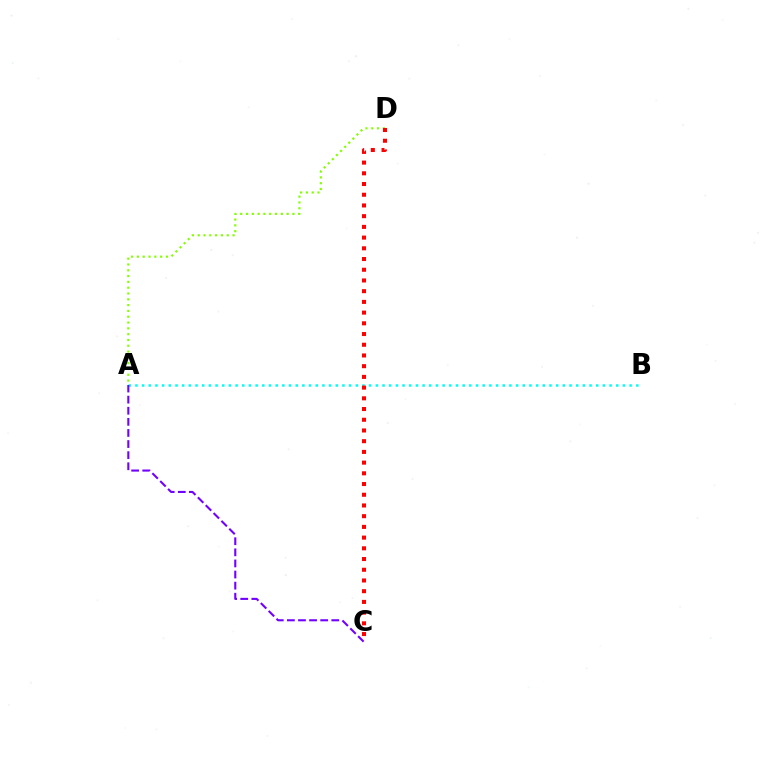{('A', 'D'): [{'color': '#84ff00', 'line_style': 'dotted', 'thickness': 1.58}], ('A', 'B'): [{'color': '#00fff6', 'line_style': 'dotted', 'thickness': 1.81}], ('A', 'C'): [{'color': '#7200ff', 'line_style': 'dashed', 'thickness': 1.51}], ('C', 'D'): [{'color': '#ff0000', 'line_style': 'dotted', 'thickness': 2.91}]}